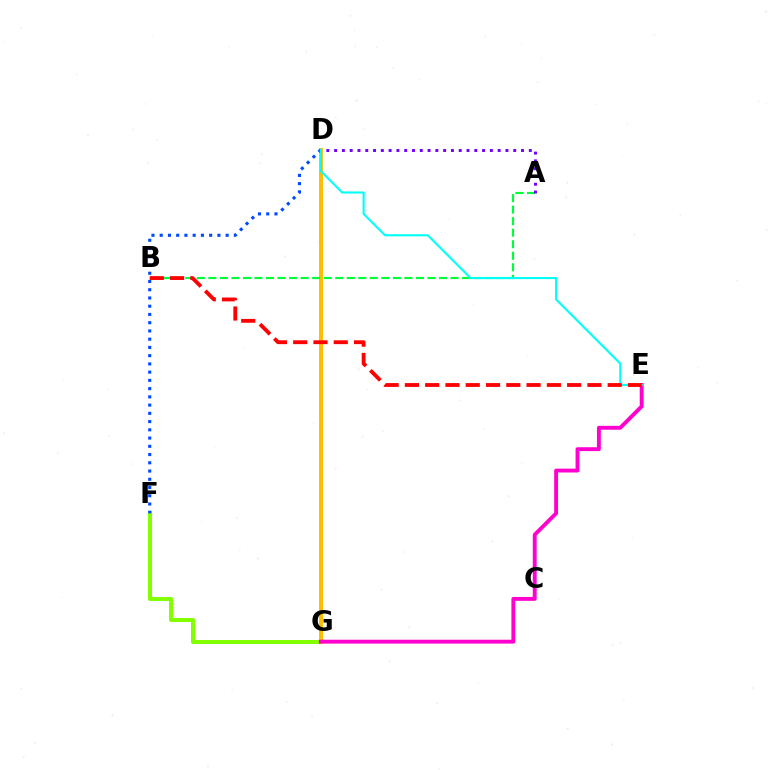{('F', 'G'): [{'color': '#84ff00', 'line_style': 'solid', 'thickness': 2.91}], ('D', 'G'): [{'color': '#ffbd00', 'line_style': 'solid', 'thickness': 2.84}], ('D', 'F'): [{'color': '#004bff', 'line_style': 'dotted', 'thickness': 2.24}], ('A', 'B'): [{'color': '#00ff39', 'line_style': 'dashed', 'thickness': 1.57}], ('E', 'G'): [{'color': '#ff00cf', 'line_style': 'solid', 'thickness': 2.79}], ('D', 'E'): [{'color': '#00fff6', 'line_style': 'solid', 'thickness': 1.51}], ('B', 'E'): [{'color': '#ff0000', 'line_style': 'dashed', 'thickness': 2.75}], ('A', 'D'): [{'color': '#7200ff', 'line_style': 'dotted', 'thickness': 2.12}]}